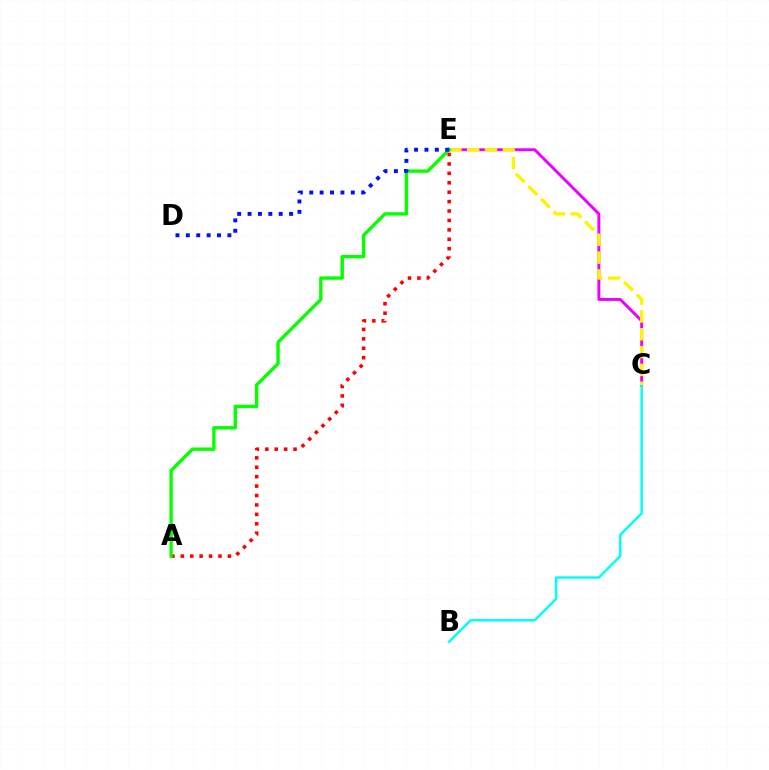{('C', 'E'): [{'color': '#ee00ff', 'line_style': 'solid', 'thickness': 2.11}, {'color': '#fcf500', 'line_style': 'dashed', 'thickness': 2.42}], ('B', 'C'): [{'color': '#00fff6', 'line_style': 'solid', 'thickness': 1.75}], ('A', 'E'): [{'color': '#ff0000', 'line_style': 'dotted', 'thickness': 2.56}, {'color': '#08ff00', 'line_style': 'solid', 'thickness': 2.44}], ('D', 'E'): [{'color': '#0010ff', 'line_style': 'dotted', 'thickness': 2.82}]}